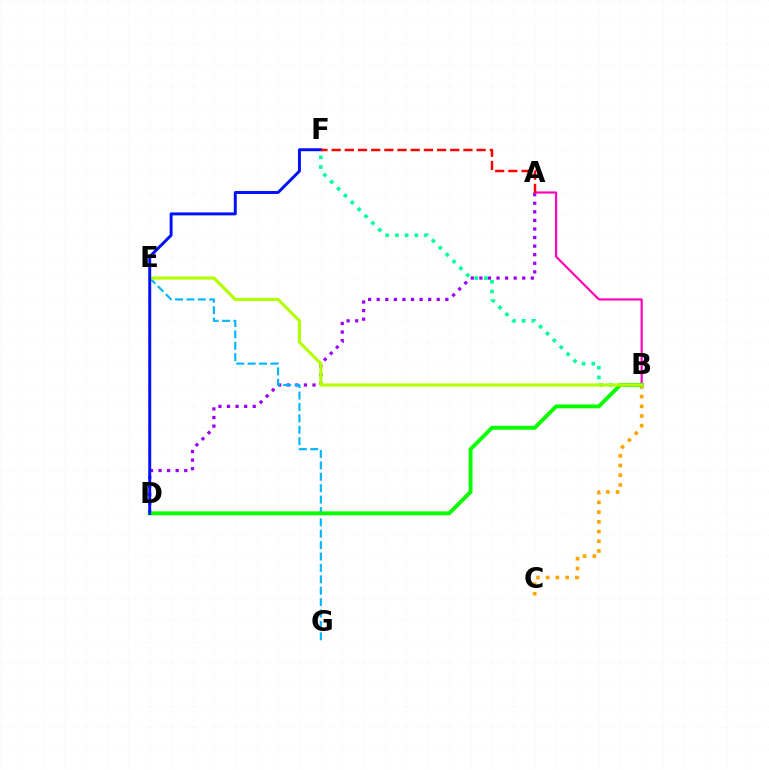{('A', 'D'): [{'color': '#9b00ff', 'line_style': 'dotted', 'thickness': 2.33}], ('B', 'F'): [{'color': '#00ff9d', 'line_style': 'dotted', 'thickness': 2.64}], ('A', 'B'): [{'color': '#ff00bd', 'line_style': 'solid', 'thickness': 1.55}], ('E', 'G'): [{'color': '#00b5ff', 'line_style': 'dashed', 'thickness': 1.55}], ('B', 'C'): [{'color': '#ffa500', 'line_style': 'dotted', 'thickness': 2.64}], ('B', 'D'): [{'color': '#08ff00', 'line_style': 'solid', 'thickness': 2.82}], ('B', 'E'): [{'color': '#b3ff00', 'line_style': 'solid', 'thickness': 2.26}], ('D', 'F'): [{'color': '#0010ff', 'line_style': 'solid', 'thickness': 2.12}], ('A', 'F'): [{'color': '#ff0000', 'line_style': 'dashed', 'thickness': 1.79}]}